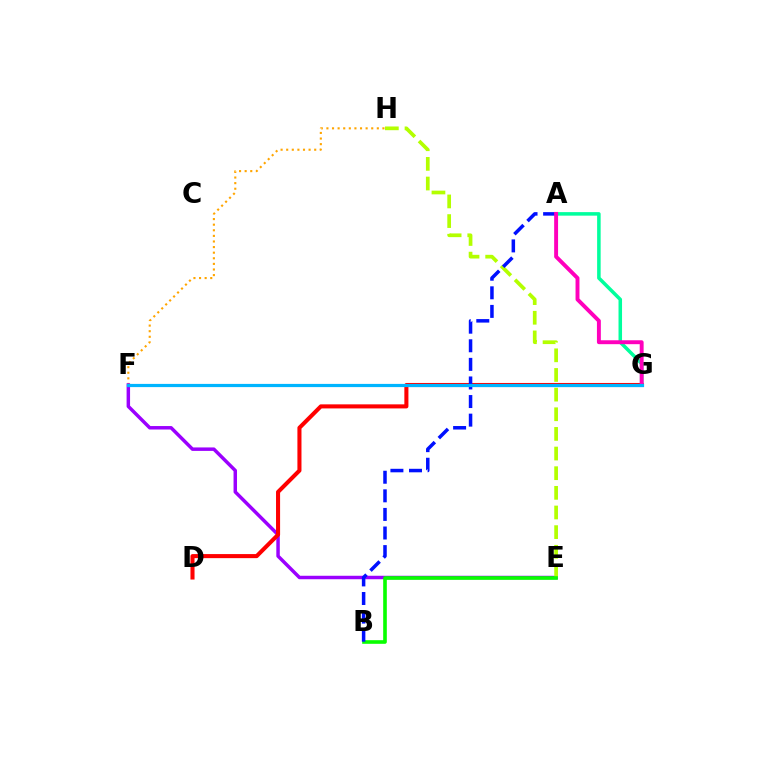{('A', 'G'): [{'color': '#00ff9d', 'line_style': 'solid', 'thickness': 2.54}, {'color': '#ff00bd', 'line_style': 'solid', 'thickness': 2.82}], ('F', 'H'): [{'color': '#ffa500', 'line_style': 'dotted', 'thickness': 1.52}], ('E', 'F'): [{'color': '#9b00ff', 'line_style': 'solid', 'thickness': 2.5}], ('D', 'G'): [{'color': '#ff0000', 'line_style': 'solid', 'thickness': 2.93}], ('E', 'H'): [{'color': '#b3ff00', 'line_style': 'dashed', 'thickness': 2.67}], ('B', 'E'): [{'color': '#08ff00', 'line_style': 'solid', 'thickness': 2.61}], ('A', 'B'): [{'color': '#0010ff', 'line_style': 'dashed', 'thickness': 2.53}], ('F', 'G'): [{'color': '#00b5ff', 'line_style': 'solid', 'thickness': 2.31}]}